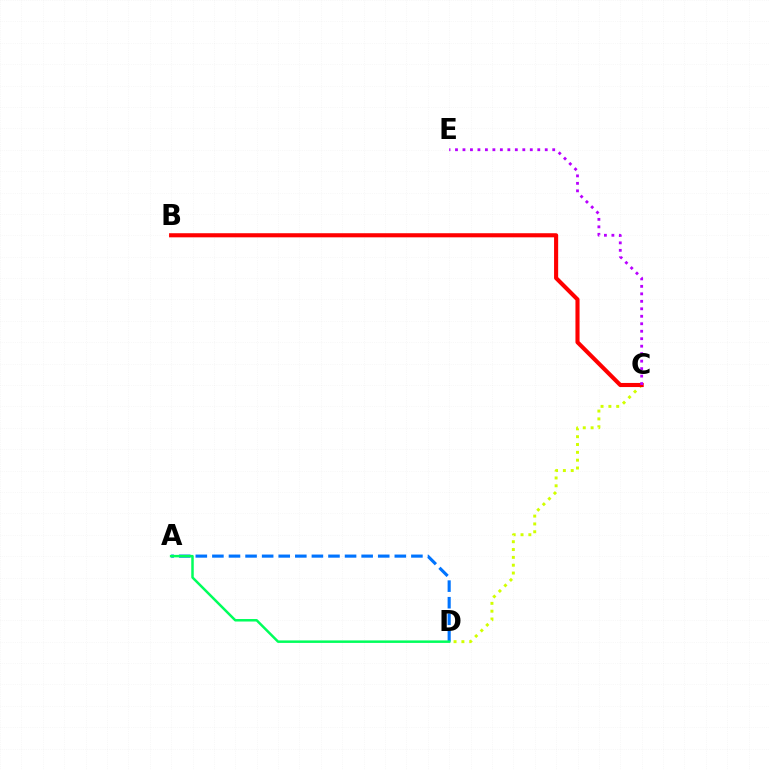{('A', 'D'): [{'color': '#0074ff', 'line_style': 'dashed', 'thickness': 2.25}, {'color': '#00ff5c', 'line_style': 'solid', 'thickness': 1.79}], ('C', 'D'): [{'color': '#d1ff00', 'line_style': 'dotted', 'thickness': 2.13}], ('B', 'C'): [{'color': '#ff0000', 'line_style': 'solid', 'thickness': 2.96}], ('C', 'E'): [{'color': '#b900ff', 'line_style': 'dotted', 'thickness': 2.03}]}